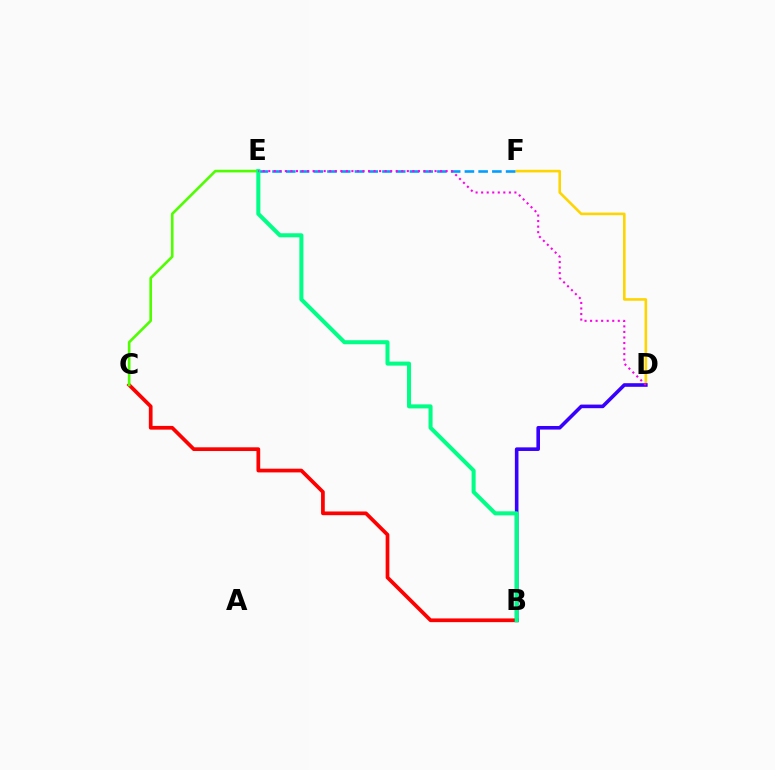{('D', 'F'): [{'color': '#ffd500', 'line_style': 'solid', 'thickness': 1.86}], ('B', 'C'): [{'color': '#ff0000', 'line_style': 'solid', 'thickness': 2.68}], ('B', 'D'): [{'color': '#3700ff', 'line_style': 'solid', 'thickness': 2.59}], ('C', 'E'): [{'color': '#4fff00', 'line_style': 'solid', 'thickness': 1.89}], ('E', 'F'): [{'color': '#009eff', 'line_style': 'dashed', 'thickness': 1.87}], ('B', 'E'): [{'color': '#00ff86', 'line_style': 'solid', 'thickness': 2.9}], ('D', 'E'): [{'color': '#ff00ed', 'line_style': 'dotted', 'thickness': 1.51}]}